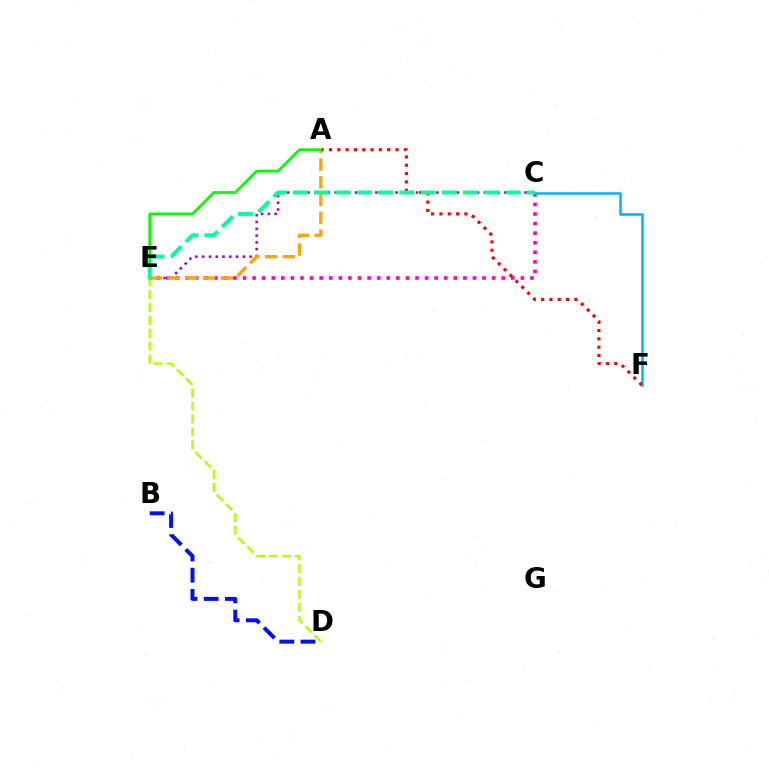{('C', 'E'): [{'color': '#ff00bd', 'line_style': 'dotted', 'thickness': 2.6}, {'color': '#9b00ff', 'line_style': 'dotted', 'thickness': 1.84}, {'color': '#00ff9d', 'line_style': 'dashed', 'thickness': 2.89}], ('D', 'E'): [{'color': '#b3ff00', 'line_style': 'dashed', 'thickness': 1.75}], ('C', 'F'): [{'color': '#00b5ff', 'line_style': 'solid', 'thickness': 1.85}], ('B', 'D'): [{'color': '#0010ff', 'line_style': 'dashed', 'thickness': 2.88}], ('A', 'E'): [{'color': '#ffa500', 'line_style': 'dashed', 'thickness': 2.41}, {'color': '#08ff00', 'line_style': 'solid', 'thickness': 2.01}], ('A', 'F'): [{'color': '#ff0000', 'line_style': 'dotted', 'thickness': 2.26}]}